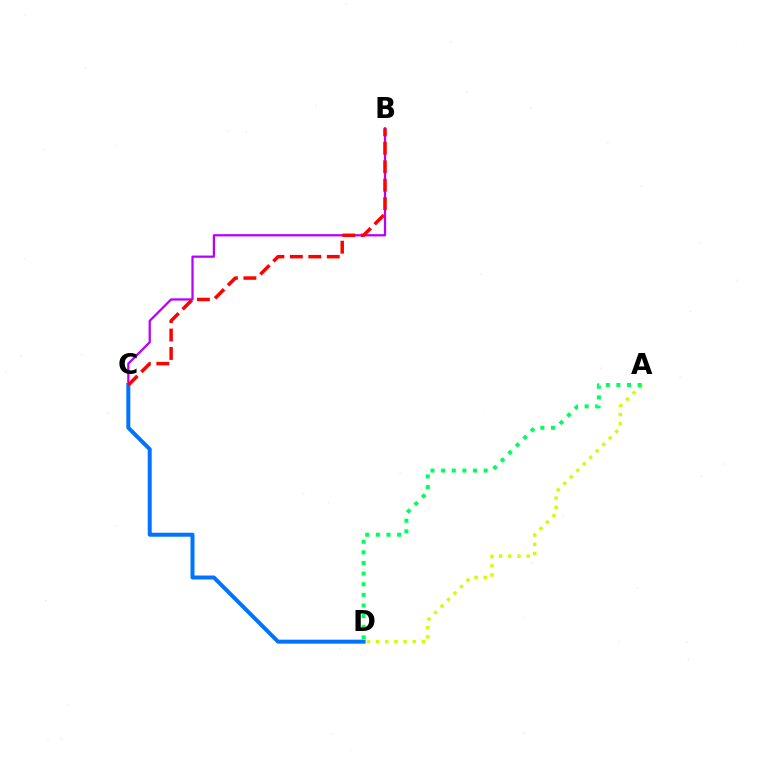{('B', 'C'): [{'color': '#b900ff', 'line_style': 'solid', 'thickness': 1.63}, {'color': '#ff0000', 'line_style': 'dashed', 'thickness': 2.51}], ('C', 'D'): [{'color': '#0074ff', 'line_style': 'solid', 'thickness': 2.87}], ('A', 'D'): [{'color': '#d1ff00', 'line_style': 'dotted', 'thickness': 2.49}, {'color': '#00ff5c', 'line_style': 'dotted', 'thickness': 2.89}]}